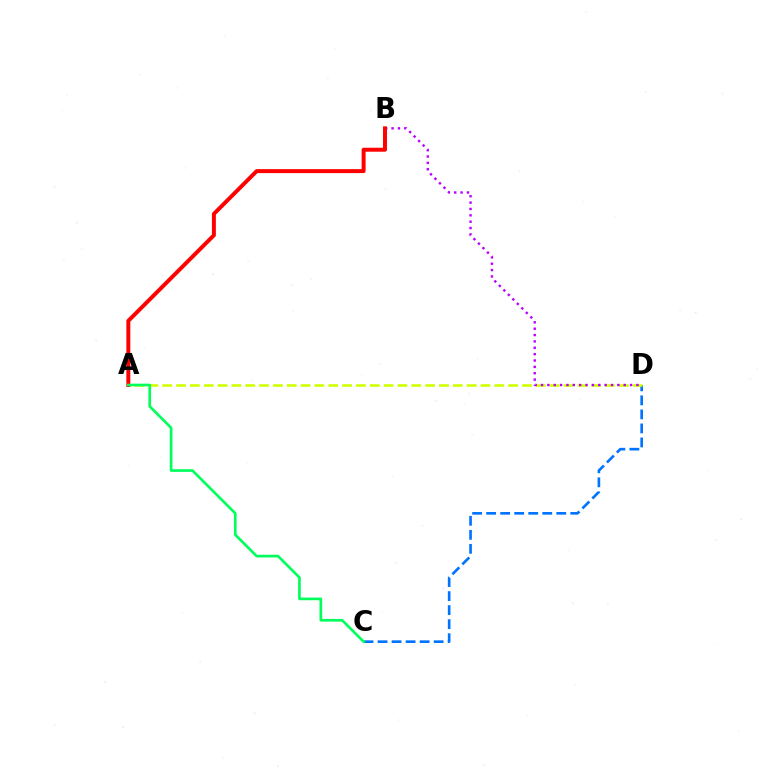{('C', 'D'): [{'color': '#0074ff', 'line_style': 'dashed', 'thickness': 1.91}], ('A', 'D'): [{'color': '#d1ff00', 'line_style': 'dashed', 'thickness': 1.88}], ('B', 'D'): [{'color': '#b900ff', 'line_style': 'dotted', 'thickness': 1.73}], ('A', 'B'): [{'color': '#ff0000', 'line_style': 'solid', 'thickness': 2.86}], ('A', 'C'): [{'color': '#00ff5c', 'line_style': 'solid', 'thickness': 1.92}]}